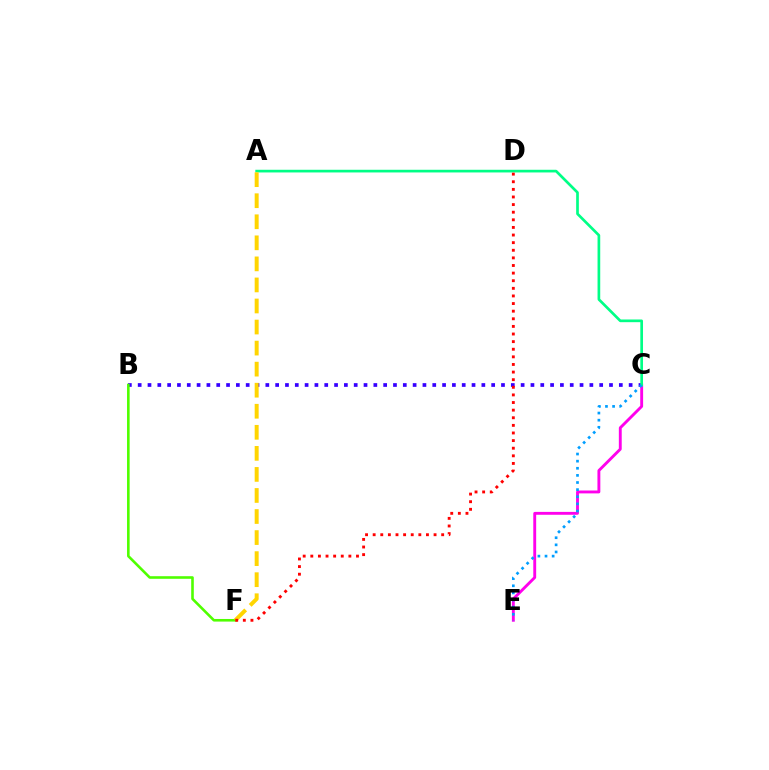{('B', 'C'): [{'color': '#3700ff', 'line_style': 'dotted', 'thickness': 2.67}], ('C', 'E'): [{'color': '#ff00ed', 'line_style': 'solid', 'thickness': 2.08}, {'color': '#009eff', 'line_style': 'dotted', 'thickness': 1.93}], ('A', 'C'): [{'color': '#00ff86', 'line_style': 'solid', 'thickness': 1.93}], ('B', 'F'): [{'color': '#4fff00', 'line_style': 'solid', 'thickness': 1.88}], ('A', 'F'): [{'color': '#ffd500', 'line_style': 'dashed', 'thickness': 2.86}], ('D', 'F'): [{'color': '#ff0000', 'line_style': 'dotted', 'thickness': 2.07}]}